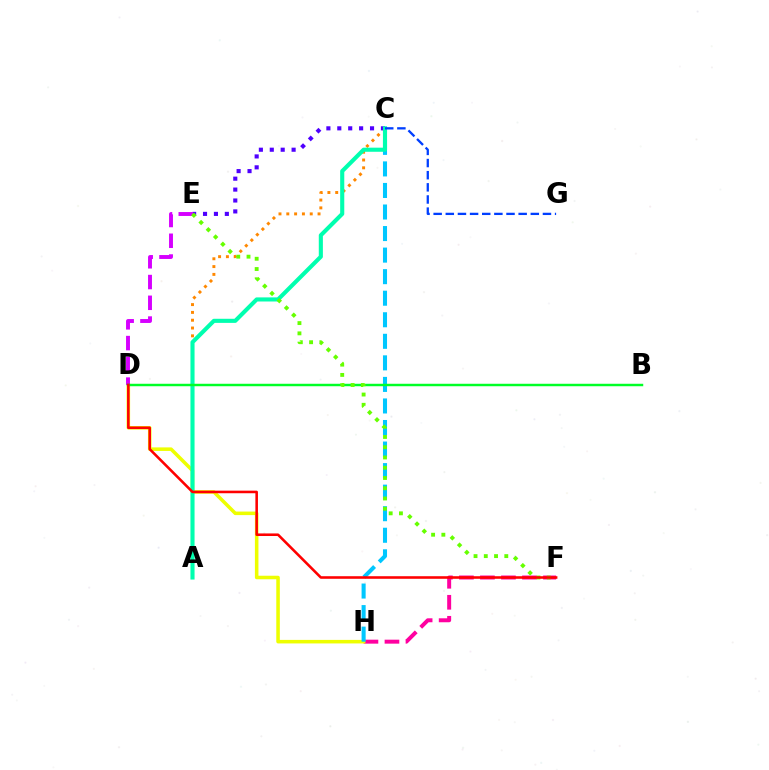{('F', 'H'): [{'color': '#ff00a0', 'line_style': 'dashed', 'thickness': 2.85}], ('A', 'C'): [{'color': '#ff8800', 'line_style': 'dotted', 'thickness': 2.12}, {'color': '#00ffaf', 'line_style': 'solid', 'thickness': 2.95}], ('C', 'E'): [{'color': '#4f00ff', 'line_style': 'dotted', 'thickness': 2.96}], ('D', 'H'): [{'color': '#eeff00', 'line_style': 'solid', 'thickness': 2.55}], ('C', 'H'): [{'color': '#00c7ff', 'line_style': 'dashed', 'thickness': 2.93}], ('C', 'G'): [{'color': '#003fff', 'line_style': 'dashed', 'thickness': 1.65}], ('D', 'E'): [{'color': '#d600ff', 'line_style': 'dashed', 'thickness': 2.82}], ('B', 'D'): [{'color': '#00ff27', 'line_style': 'solid', 'thickness': 1.77}], ('E', 'F'): [{'color': '#66ff00', 'line_style': 'dotted', 'thickness': 2.79}], ('D', 'F'): [{'color': '#ff0000', 'line_style': 'solid', 'thickness': 1.86}]}